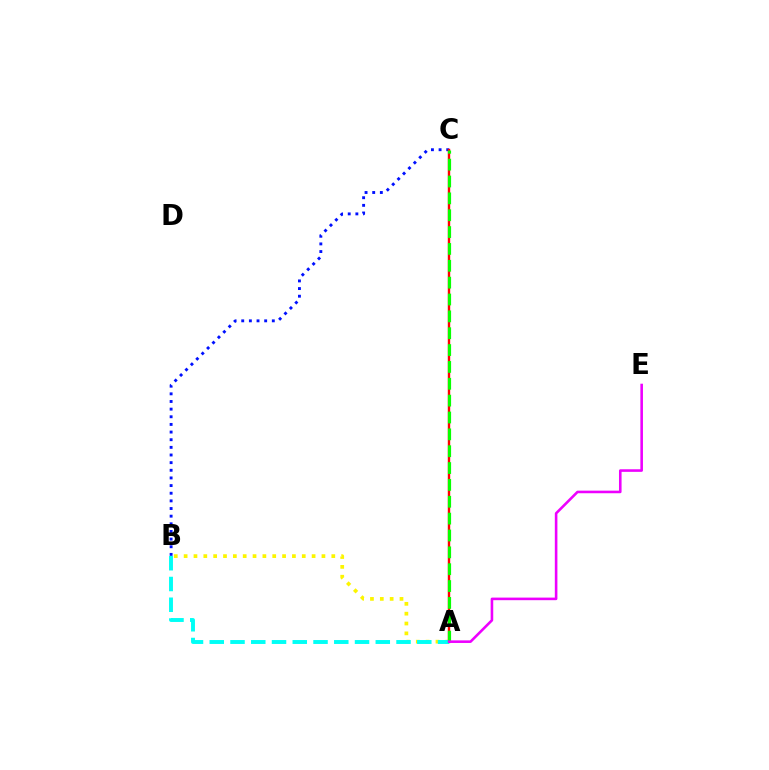{('B', 'C'): [{'color': '#0010ff', 'line_style': 'dotted', 'thickness': 2.08}], ('A', 'B'): [{'color': '#fcf500', 'line_style': 'dotted', 'thickness': 2.67}, {'color': '#00fff6', 'line_style': 'dashed', 'thickness': 2.82}], ('A', 'C'): [{'color': '#ff0000', 'line_style': 'solid', 'thickness': 1.73}, {'color': '#08ff00', 'line_style': 'dashed', 'thickness': 2.29}], ('A', 'E'): [{'color': '#ee00ff', 'line_style': 'solid', 'thickness': 1.86}]}